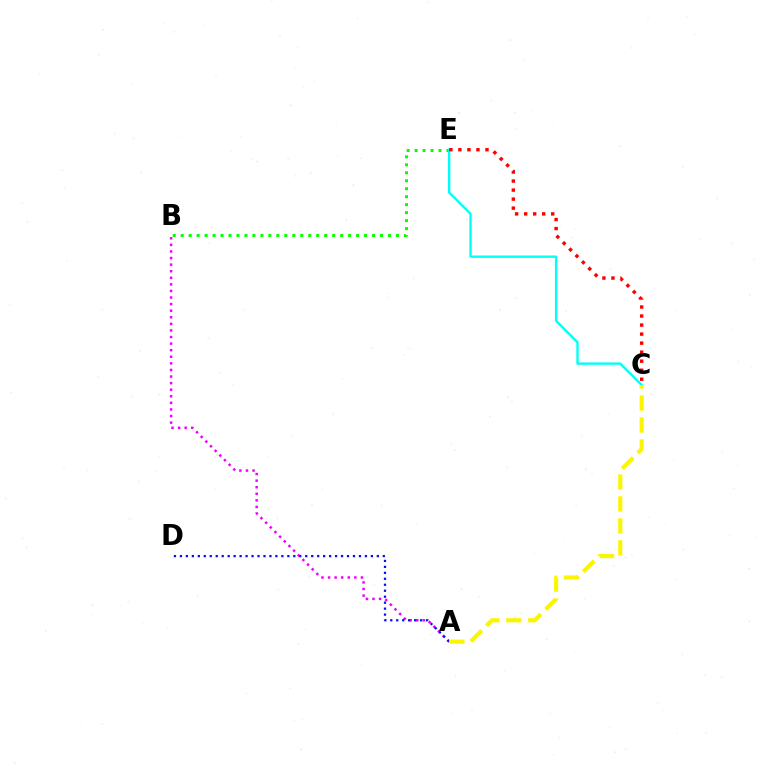{('A', 'B'): [{'color': '#ee00ff', 'line_style': 'dotted', 'thickness': 1.79}], ('A', 'D'): [{'color': '#0010ff', 'line_style': 'dotted', 'thickness': 1.62}], ('B', 'E'): [{'color': '#08ff00', 'line_style': 'dotted', 'thickness': 2.17}], ('C', 'E'): [{'color': '#00fff6', 'line_style': 'solid', 'thickness': 1.71}, {'color': '#ff0000', 'line_style': 'dotted', 'thickness': 2.45}], ('A', 'C'): [{'color': '#fcf500', 'line_style': 'dashed', 'thickness': 2.98}]}